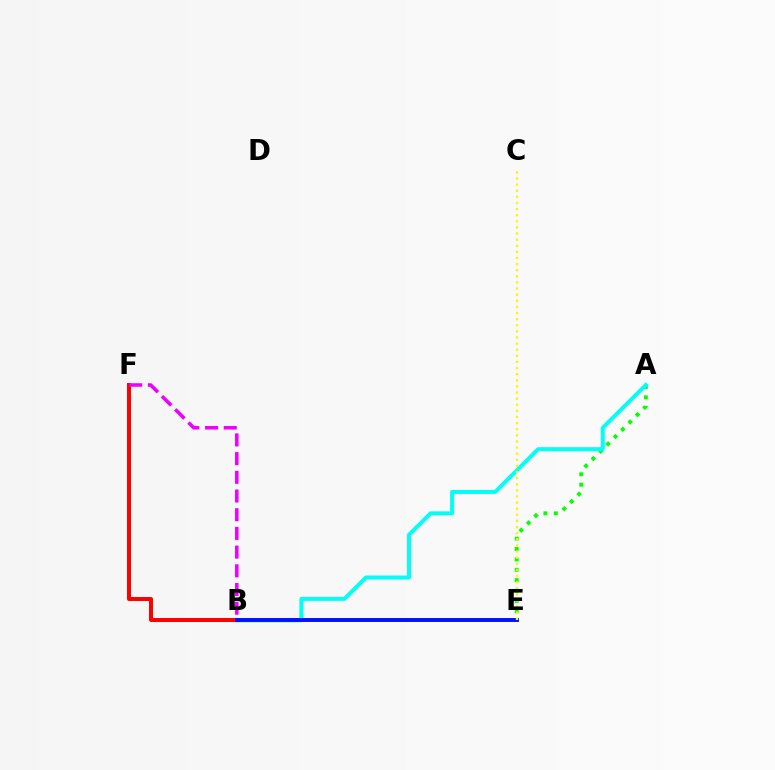{('A', 'E'): [{'color': '#08ff00', 'line_style': 'dotted', 'thickness': 2.82}], ('A', 'B'): [{'color': '#00fff6', 'line_style': 'solid', 'thickness': 2.86}], ('B', 'F'): [{'color': '#ff0000', 'line_style': 'solid', 'thickness': 2.87}, {'color': '#ee00ff', 'line_style': 'dashed', 'thickness': 2.54}], ('B', 'E'): [{'color': '#0010ff', 'line_style': 'solid', 'thickness': 2.81}], ('C', 'E'): [{'color': '#fcf500', 'line_style': 'dotted', 'thickness': 1.66}]}